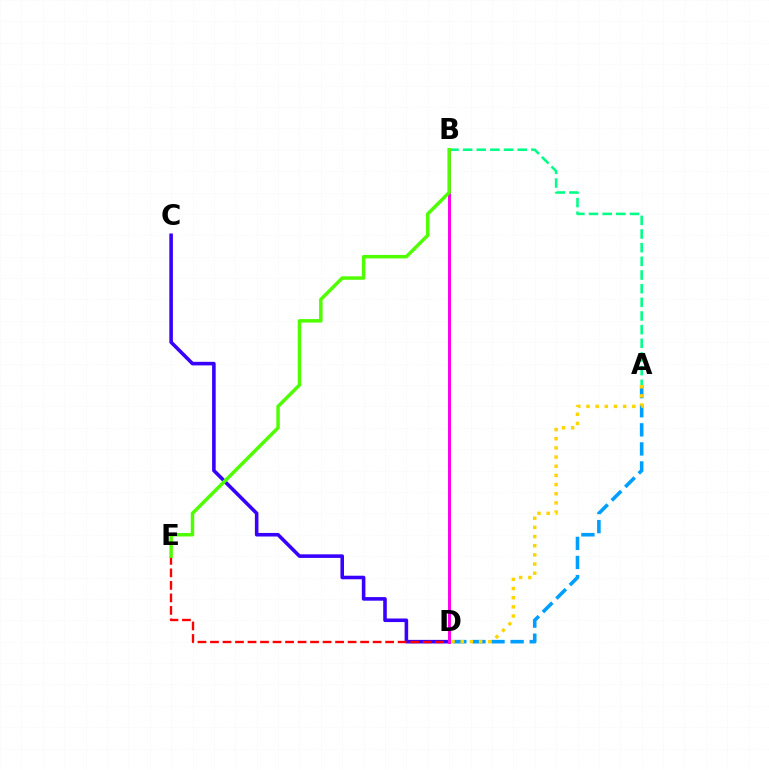{('C', 'D'): [{'color': '#3700ff', 'line_style': 'solid', 'thickness': 2.57}], ('A', 'D'): [{'color': '#009eff', 'line_style': 'dashed', 'thickness': 2.59}, {'color': '#ffd500', 'line_style': 'dotted', 'thickness': 2.49}], ('A', 'B'): [{'color': '#00ff86', 'line_style': 'dashed', 'thickness': 1.86}], ('D', 'E'): [{'color': '#ff0000', 'line_style': 'dashed', 'thickness': 1.7}], ('B', 'D'): [{'color': '#ff00ed', 'line_style': 'solid', 'thickness': 2.12}], ('B', 'E'): [{'color': '#4fff00', 'line_style': 'solid', 'thickness': 2.5}]}